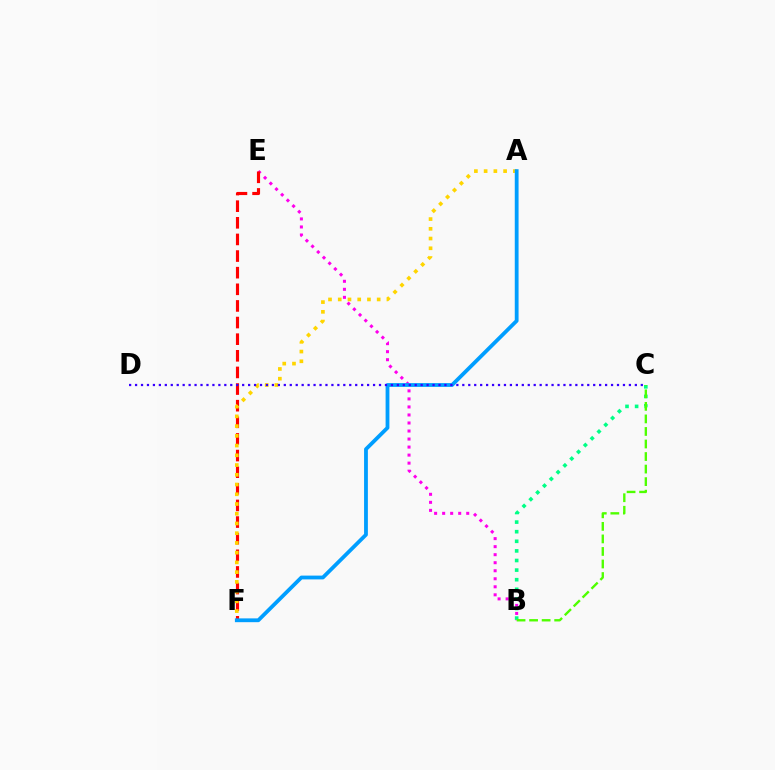{('B', 'E'): [{'color': '#ff00ed', 'line_style': 'dotted', 'thickness': 2.18}], ('E', 'F'): [{'color': '#ff0000', 'line_style': 'dashed', 'thickness': 2.26}], ('A', 'F'): [{'color': '#ffd500', 'line_style': 'dotted', 'thickness': 2.65}, {'color': '#009eff', 'line_style': 'solid', 'thickness': 2.73}], ('B', 'C'): [{'color': '#00ff86', 'line_style': 'dotted', 'thickness': 2.61}, {'color': '#4fff00', 'line_style': 'dashed', 'thickness': 1.7}], ('C', 'D'): [{'color': '#3700ff', 'line_style': 'dotted', 'thickness': 1.62}]}